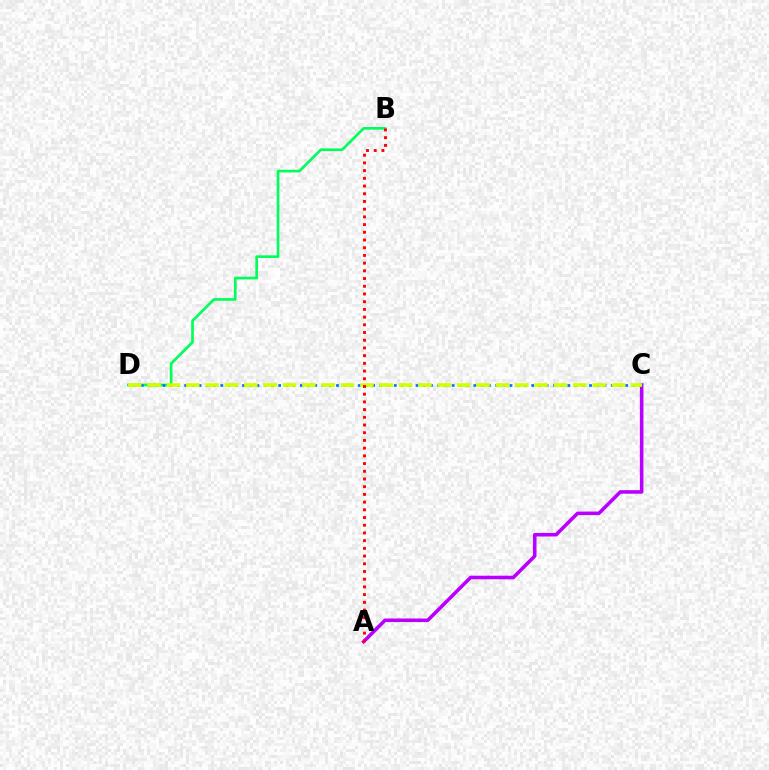{('A', 'C'): [{'color': '#b900ff', 'line_style': 'solid', 'thickness': 2.57}], ('B', 'D'): [{'color': '#00ff5c', 'line_style': 'solid', 'thickness': 1.93}], ('C', 'D'): [{'color': '#0074ff', 'line_style': 'dotted', 'thickness': 1.96}, {'color': '#d1ff00', 'line_style': 'dashed', 'thickness': 2.63}], ('A', 'B'): [{'color': '#ff0000', 'line_style': 'dotted', 'thickness': 2.09}]}